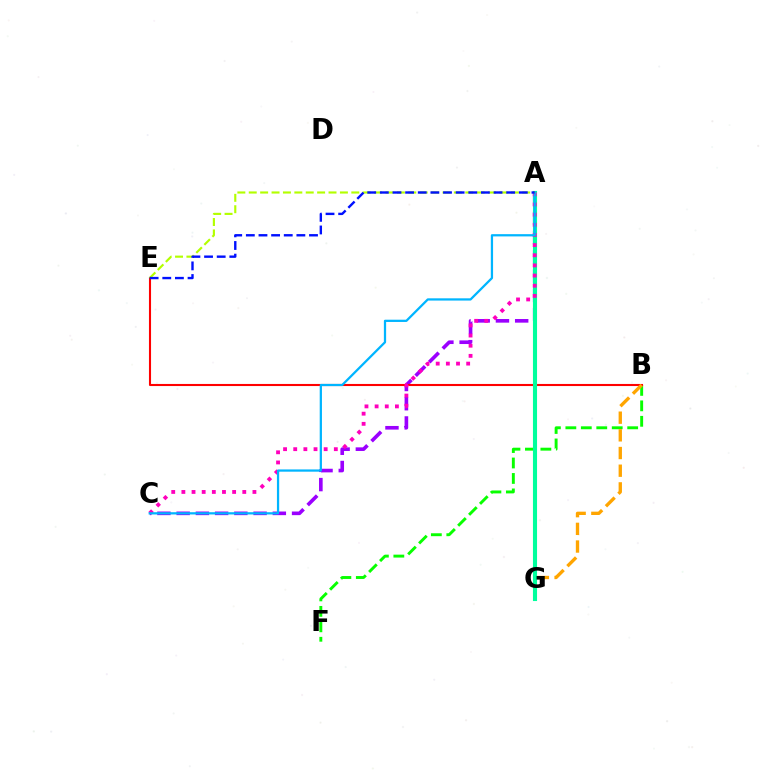{('B', 'F'): [{'color': '#08ff00', 'line_style': 'dashed', 'thickness': 2.1}], ('A', 'C'): [{'color': '#9b00ff', 'line_style': 'dashed', 'thickness': 2.61}, {'color': '#ff00bd', 'line_style': 'dotted', 'thickness': 2.76}, {'color': '#00b5ff', 'line_style': 'solid', 'thickness': 1.62}], ('B', 'E'): [{'color': '#ff0000', 'line_style': 'solid', 'thickness': 1.51}], ('B', 'G'): [{'color': '#ffa500', 'line_style': 'dashed', 'thickness': 2.4}], ('A', 'G'): [{'color': '#00ff9d', 'line_style': 'solid', 'thickness': 2.96}], ('A', 'E'): [{'color': '#b3ff00', 'line_style': 'dashed', 'thickness': 1.55}, {'color': '#0010ff', 'line_style': 'dashed', 'thickness': 1.72}]}